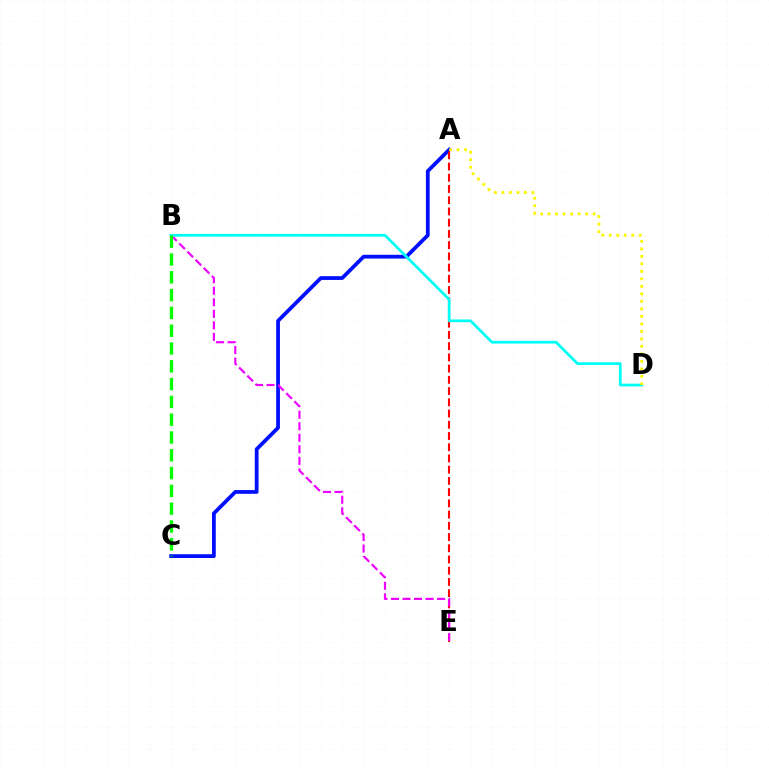{('A', 'C'): [{'color': '#0010ff', 'line_style': 'solid', 'thickness': 2.71}], ('A', 'E'): [{'color': '#ff0000', 'line_style': 'dashed', 'thickness': 1.53}], ('B', 'E'): [{'color': '#ee00ff', 'line_style': 'dashed', 'thickness': 1.57}], ('B', 'D'): [{'color': '#00fff6', 'line_style': 'solid', 'thickness': 1.98}], ('B', 'C'): [{'color': '#08ff00', 'line_style': 'dashed', 'thickness': 2.42}], ('A', 'D'): [{'color': '#fcf500', 'line_style': 'dotted', 'thickness': 2.04}]}